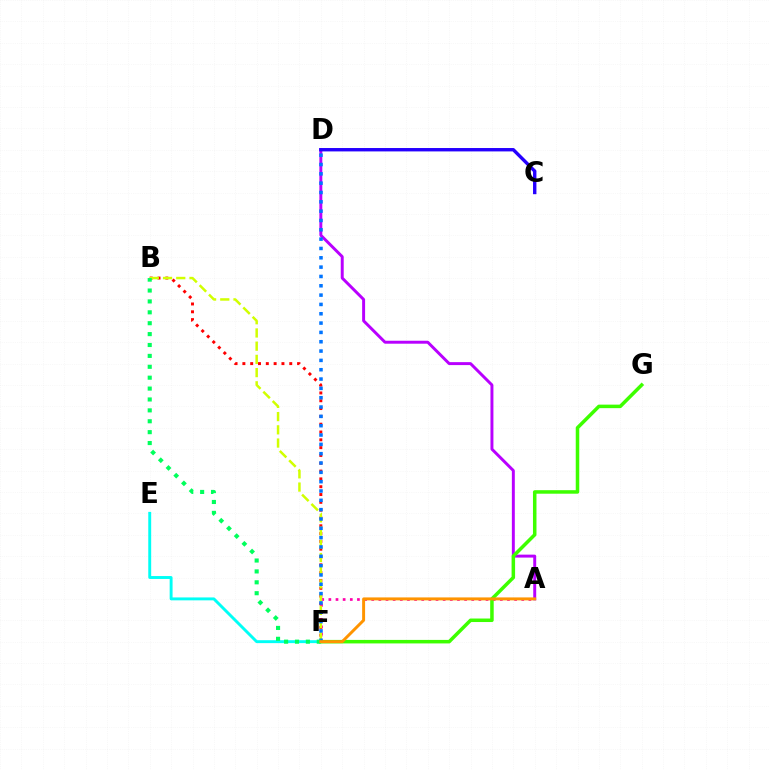{('A', 'D'): [{'color': '#b900ff', 'line_style': 'solid', 'thickness': 2.12}], ('E', 'F'): [{'color': '#00fff6', 'line_style': 'solid', 'thickness': 2.1}], ('B', 'F'): [{'color': '#ff0000', 'line_style': 'dotted', 'thickness': 2.12}, {'color': '#d1ff00', 'line_style': 'dashed', 'thickness': 1.8}, {'color': '#00ff5c', 'line_style': 'dotted', 'thickness': 2.96}], ('C', 'D'): [{'color': '#2500ff', 'line_style': 'solid', 'thickness': 2.44}], ('A', 'F'): [{'color': '#ff00ac', 'line_style': 'dotted', 'thickness': 1.94}, {'color': '#ff9400', 'line_style': 'solid', 'thickness': 2.12}], ('F', 'G'): [{'color': '#3dff00', 'line_style': 'solid', 'thickness': 2.53}], ('D', 'F'): [{'color': '#0074ff', 'line_style': 'dotted', 'thickness': 2.53}]}